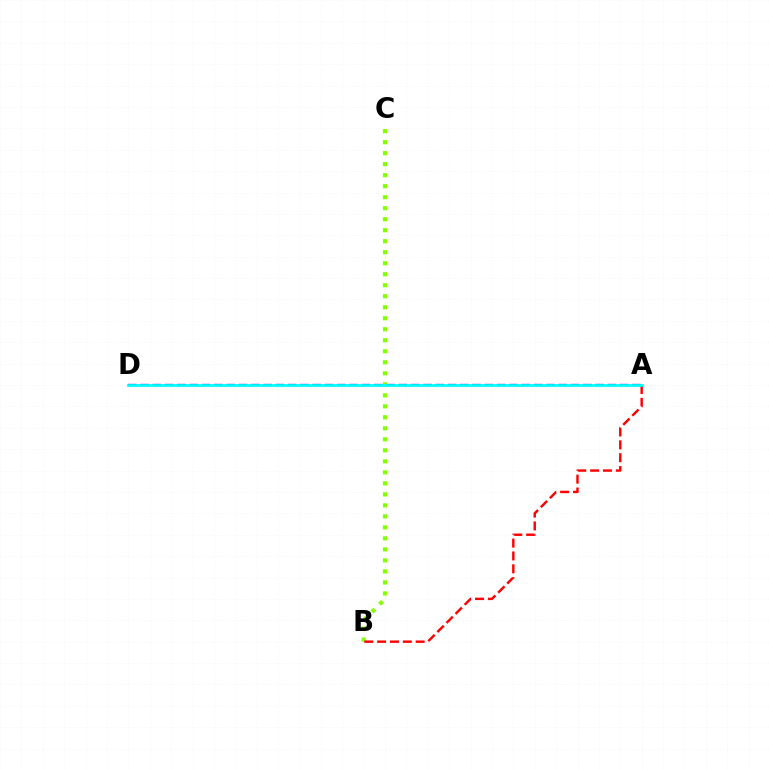{('B', 'C'): [{'color': '#84ff00', 'line_style': 'dotted', 'thickness': 2.99}], ('A', 'B'): [{'color': '#ff0000', 'line_style': 'dashed', 'thickness': 1.74}], ('A', 'D'): [{'color': '#7200ff', 'line_style': 'dashed', 'thickness': 1.67}, {'color': '#00fff6', 'line_style': 'solid', 'thickness': 1.98}]}